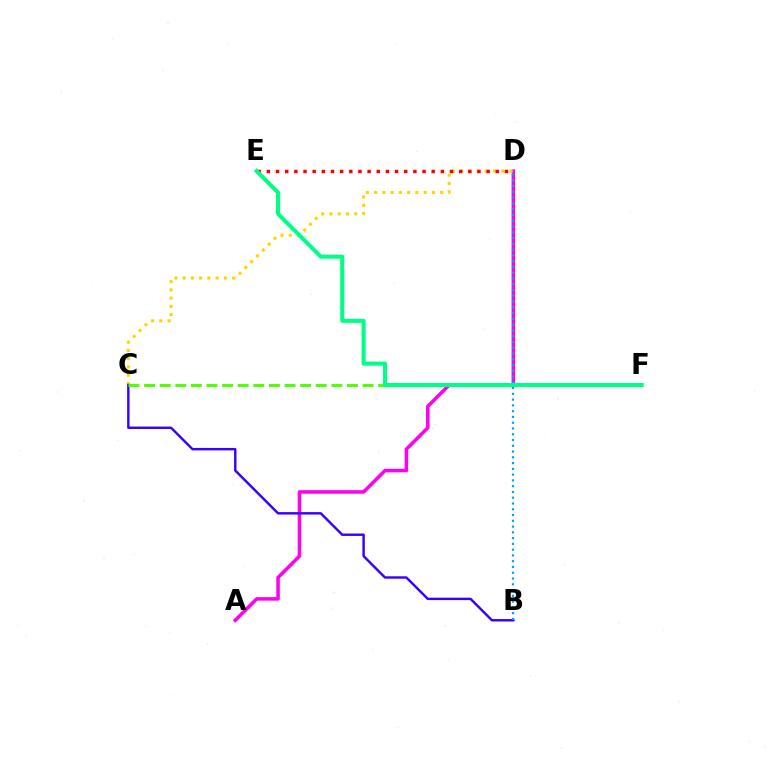{('A', 'D'): [{'color': '#ff00ed', 'line_style': 'solid', 'thickness': 2.54}], ('C', 'D'): [{'color': '#ffd500', 'line_style': 'dotted', 'thickness': 2.24}], ('B', 'C'): [{'color': '#3700ff', 'line_style': 'solid', 'thickness': 1.74}], ('D', 'E'): [{'color': '#ff0000', 'line_style': 'dotted', 'thickness': 2.49}], ('C', 'F'): [{'color': '#4fff00', 'line_style': 'dashed', 'thickness': 2.12}], ('B', 'D'): [{'color': '#009eff', 'line_style': 'dotted', 'thickness': 1.57}], ('E', 'F'): [{'color': '#00ff86', 'line_style': 'solid', 'thickness': 2.91}]}